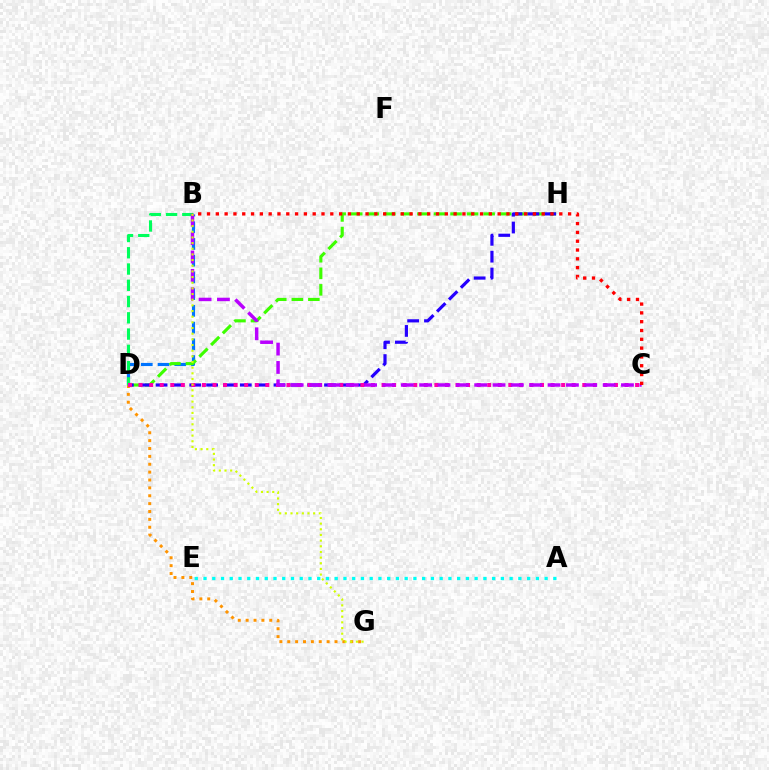{('B', 'D'): [{'color': '#0074ff', 'line_style': 'dashed', 'thickness': 2.27}, {'color': '#00ff5c', 'line_style': 'dashed', 'thickness': 2.21}], ('D', 'H'): [{'color': '#3dff00', 'line_style': 'dashed', 'thickness': 2.25}, {'color': '#2500ff', 'line_style': 'dashed', 'thickness': 2.29}], ('A', 'E'): [{'color': '#00fff6', 'line_style': 'dotted', 'thickness': 2.38}], ('D', 'G'): [{'color': '#ff9400', 'line_style': 'dotted', 'thickness': 2.14}], ('C', 'D'): [{'color': '#ff00ac', 'line_style': 'dotted', 'thickness': 2.87}], ('B', 'C'): [{'color': '#b900ff', 'line_style': 'dashed', 'thickness': 2.49}, {'color': '#ff0000', 'line_style': 'dotted', 'thickness': 2.39}], ('B', 'G'): [{'color': '#d1ff00', 'line_style': 'dotted', 'thickness': 1.54}]}